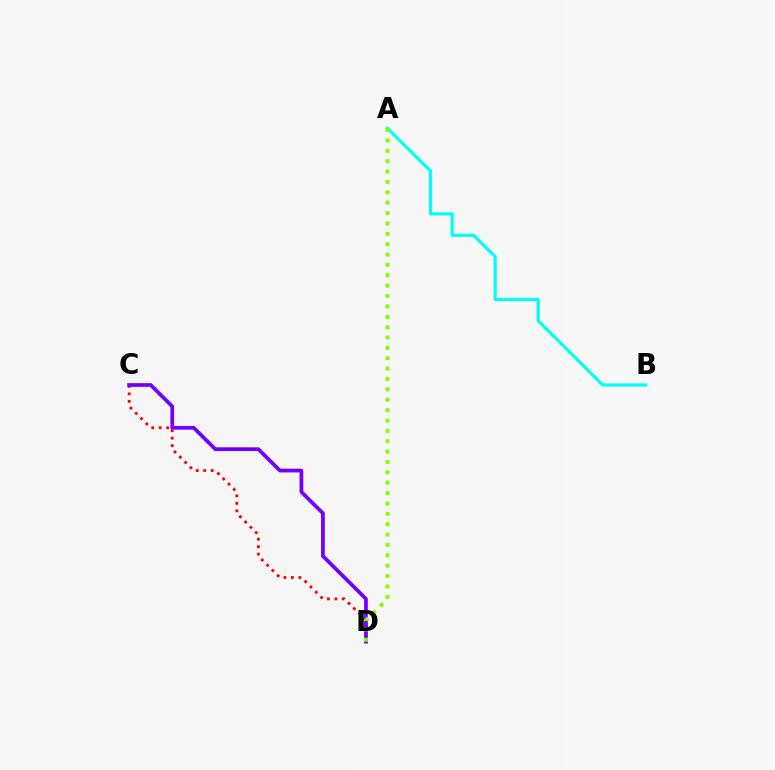{('C', 'D'): [{'color': '#ff0000', 'line_style': 'dotted', 'thickness': 2.03}, {'color': '#7200ff', 'line_style': 'solid', 'thickness': 2.7}], ('A', 'B'): [{'color': '#00fff6', 'line_style': 'solid', 'thickness': 2.29}], ('A', 'D'): [{'color': '#84ff00', 'line_style': 'dotted', 'thickness': 2.82}]}